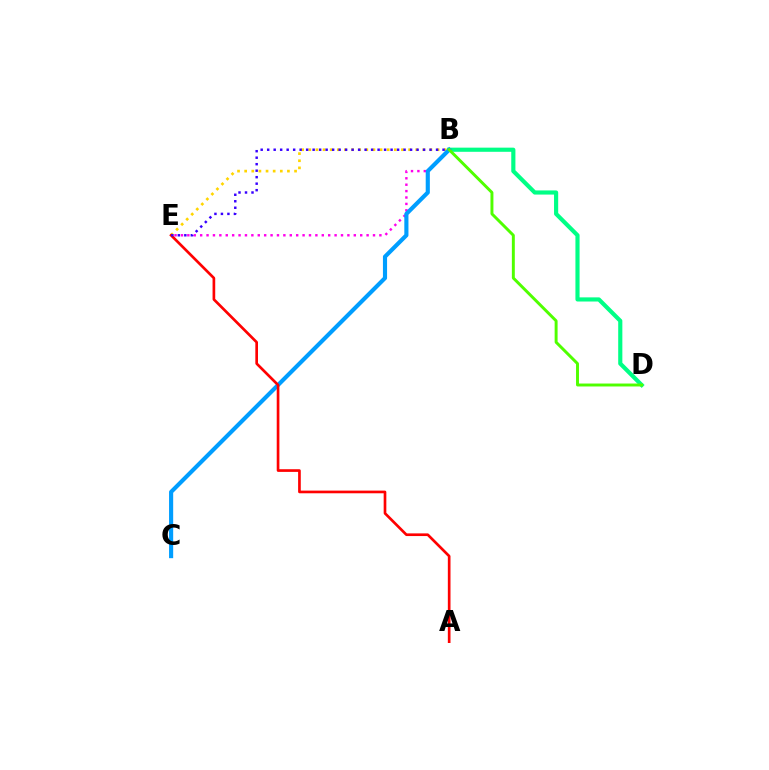{('B', 'E'): [{'color': '#ff00ed', 'line_style': 'dotted', 'thickness': 1.74}, {'color': '#ffd500', 'line_style': 'dotted', 'thickness': 1.94}, {'color': '#3700ff', 'line_style': 'dotted', 'thickness': 1.76}], ('B', 'D'): [{'color': '#00ff86', 'line_style': 'solid', 'thickness': 2.99}, {'color': '#4fff00', 'line_style': 'solid', 'thickness': 2.12}], ('B', 'C'): [{'color': '#009eff', 'line_style': 'solid', 'thickness': 2.97}], ('A', 'E'): [{'color': '#ff0000', 'line_style': 'solid', 'thickness': 1.92}]}